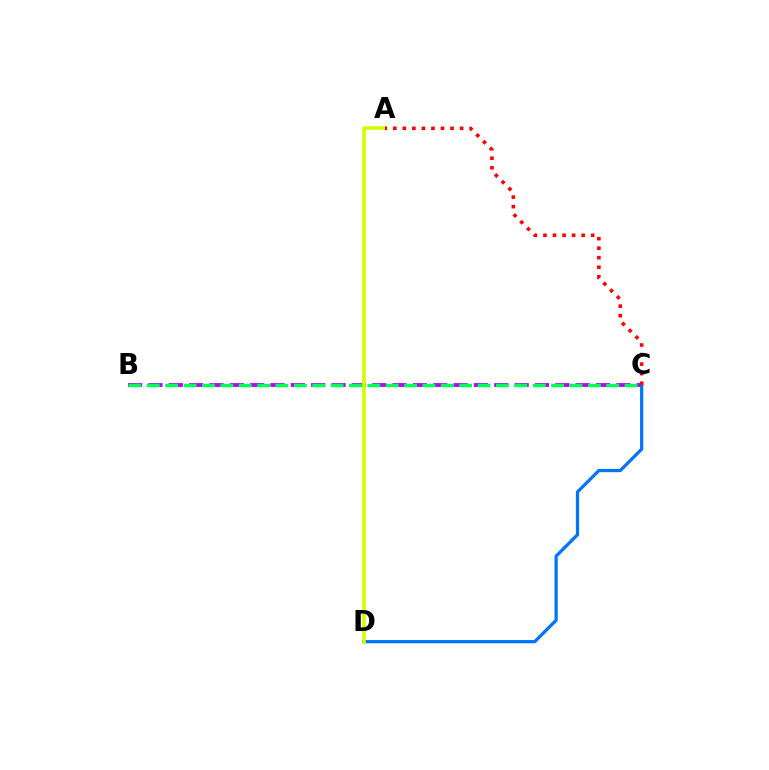{('B', 'C'): [{'color': '#b900ff', 'line_style': 'dashed', 'thickness': 2.76}, {'color': '#00ff5c', 'line_style': 'dashed', 'thickness': 2.5}], ('C', 'D'): [{'color': '#0074ff', 'line_style': 'solid', 'thickness': 2.33}], ('A', 'D'): [{'color': '#d1ff00', 'line_style': 'solid', 'thickness': 2.59}], ('A', 'C'): [{'color': '#ff0000', 'line_style': 'dotted', 'thickness': 2.59}]}